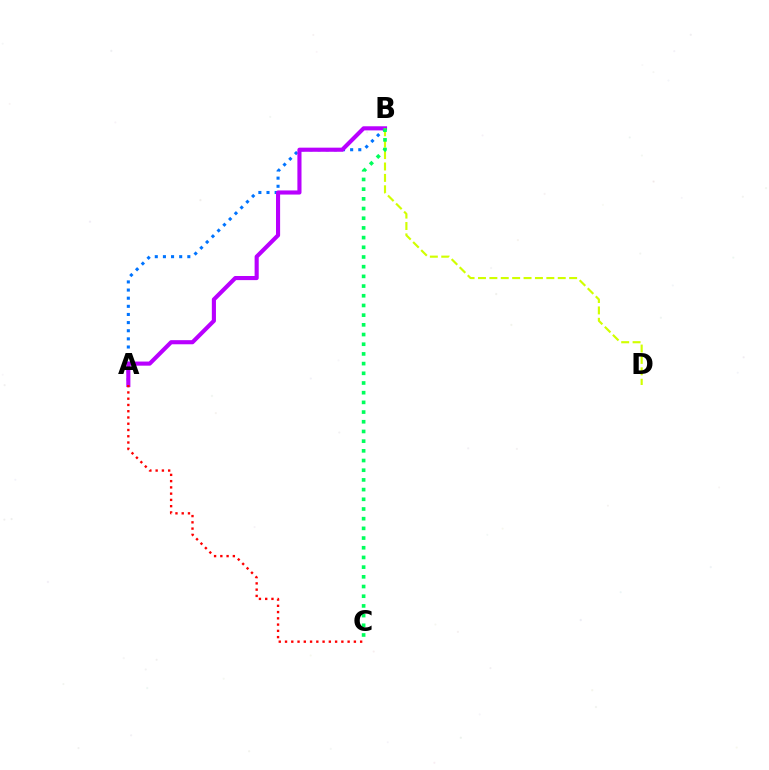{('A', 'B'): [{'color': '#0074ff', 'line_style': 'dotted', 'thickness': 2.21}, {'color': '#b900ff', 'line_style': 'solid', 'thickness': 2.96}], ('B', 'D'): [{'color': '#d1ff00', 'line_style': 'dashed', 'thickness': 1.55}], ('A', 'C'): [{'color': '#ff0000', 'line_style': 'dotted', 'thickness': 1.7}], ('B', 'C'): [{'color': '#00ff5c', 'line_style': 'dotted', 'thickness': 2.63}]}